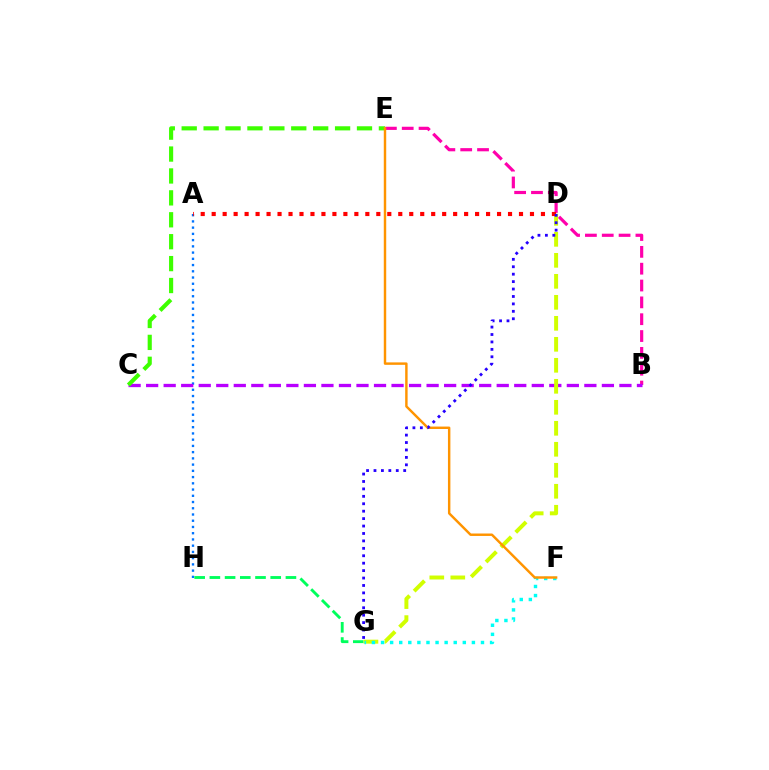{('A', 'H'): [{'color': '#0074ff', 'line_style': 'dotted', 'thickness': 1.69}], ('B', 'E'): [{'color': '#ff00ac', 'line_style': 'dashed', 'thickness': 2.29}], ('G', 'H'): [{'color': '#00ff5c', 'line_style': 'dashed', 'thickness': 2.07}], ('B', 'C'): [{'color': '#b900ff', 'line_style': 'dashed', 'thickness': 2.38}], ('D', 'G'): [{'color': '#d1ff00', 'line_style': 'dashed', 'thickness': 2.85}, {'color': '#2500ff', 'line_style': 'dotted', 'thickness': 2.02}], ('A', 'D'): [{'color': '#ff0000', 'line_style': 'dotted', 'thickness': 2.98}], ('F', 'G'): [{'color': '#00fff6', 'line_style': 'dotted', 'thickness': 2.47}], ('C', 'E'): [{'color': '#3dff00', 'line_style': 'dashed', 'thickness': 2.98}], ('E', 'F'): [{'color': '#ff9400', 'line_style': 'solid', 'thickness': 1.76}]}